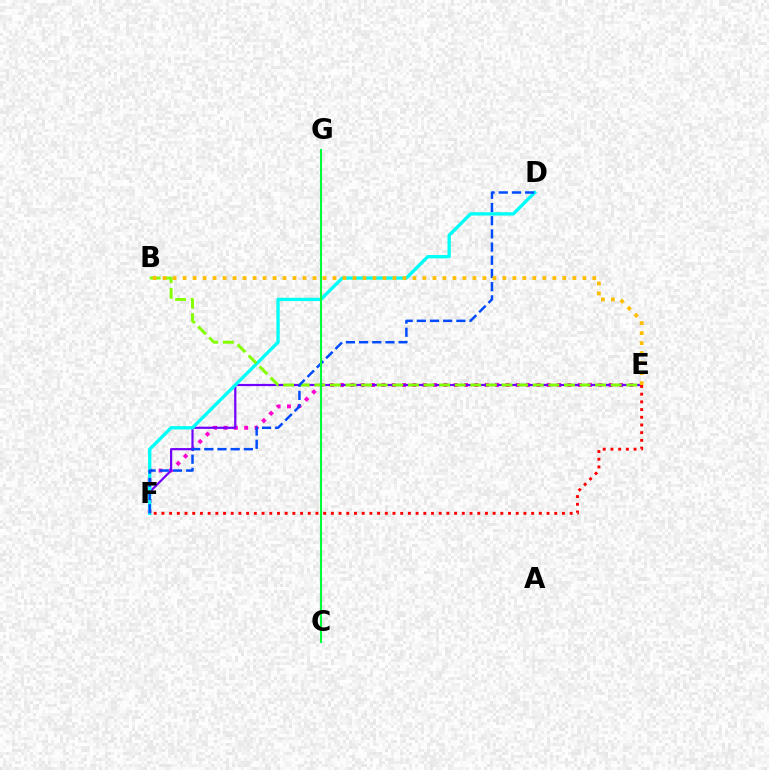{('E', 'F'): [{'color': '#ff00cf', 'line_style': 'dotted', 'thickness': 2.81}, {'color': '#7200ff', 'line_style': 'solid', 'thickness': 1.58}, {'color': '#ff0000', 'line_style': 'dotted', 'thickness': 2.09}], ('D', 'F'): [{'color': '#00fff6', 'line_style': 'solid', 'thickness': 2.39}, {'color': '#004bff', 'line_style': 'dashed', 'thickness': 1.79}], ('B', 'E'): [{'color': '#84ff00', 'line_style': 'dashed', 'thickness': 2.12}, {'color': '#ffbd00', 'line_style': 'dotted', 'thickness': 2.71}], ('C', 'G'): [{'color': '#00ff39', 'line_style': 'solid', 'thickness': 1.51}]}